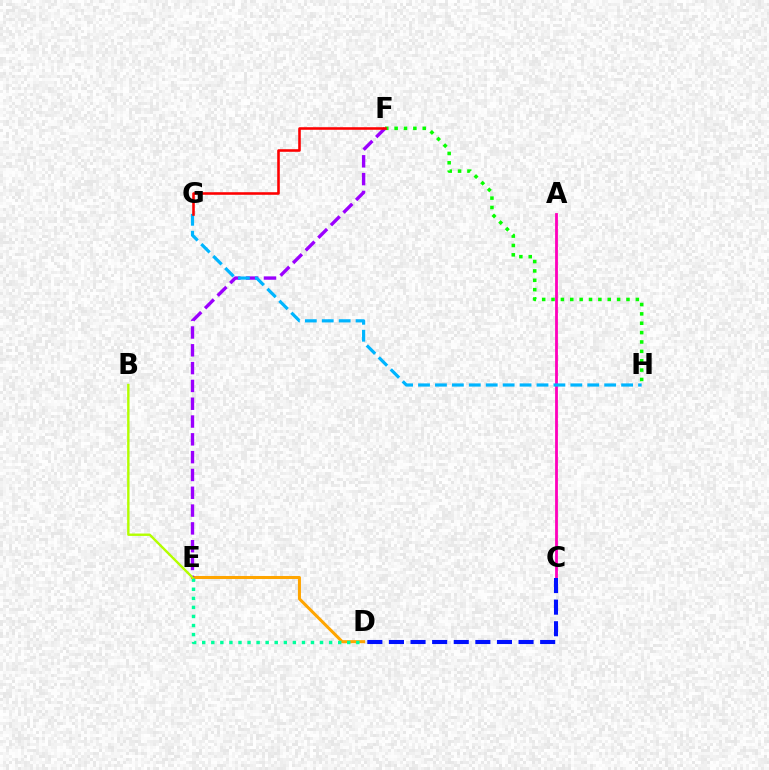{('D', 'E'): [{'color': '#ffa500', 'line_style': 'solid', 'thickness': 2.18}, {'color': '#00ff9d', 'line_style': 'dotted', 'thickness': 2.46}], ('F', 'H'): [{'color': '#08ff00', 'line_style': 'dotted', 'thickness': 2.55}], ('E', 'F'): [{'color': '#9b00ff', 'line_style': 'dashed', 'thickness': 2.42}], ('A', 'C'): [{'color': '#ff00bd', 'line_style': 'solid', 'thickness': 2.01}], ('G', 'H'): [{'color': '#00b5ff', 'line_style': 'dashed', 'thickness': 2.3}], ('B', 'E'): [{'color': '#b3ff00', 'line_style': 'solid', 'thickness': 1.72}], ('F', 'G'): [{'color': '#ff0000', 'line_style': 'solid', 'thickness': 1.85}], ('C', 'D'): [{'color': '#0010ff', 'line_style': 'dashed', 'thickness': 2.93}]}